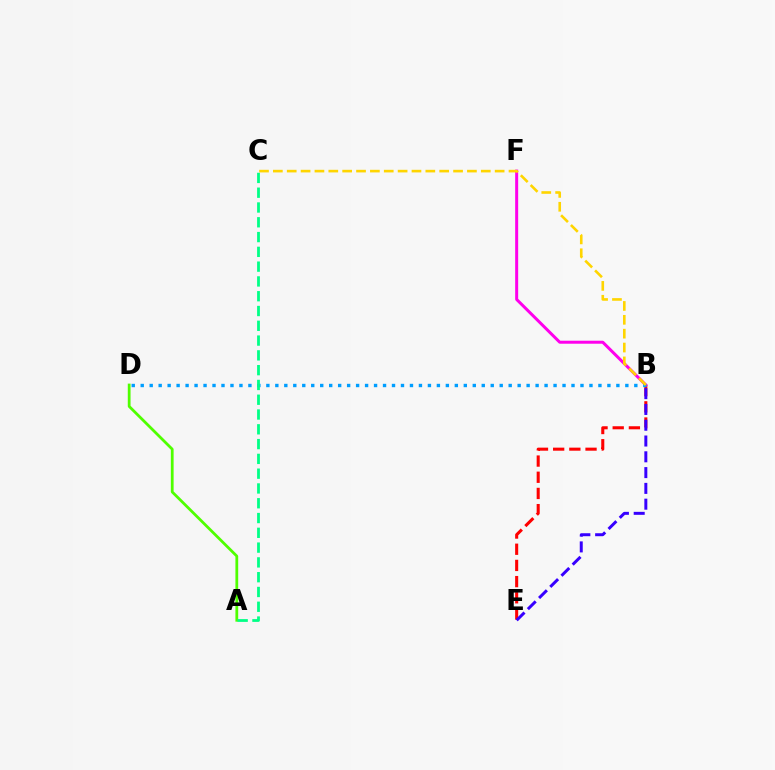{('B', 'E'): [{'color': '#ff0000', 'line_style': 'dashed', 'thickness': 2.2}, {'color': '#3700ff', 'line_style': 'dashed', 'thickness': 2.15}], ('B', 'F'): [{'color': '#ff00ed', 'line_style': 'solid', 'thickness': 2.16}], ('B', 'D'): [{'color': '#009eff', 'line_style': 'dotted', 'thickness': 2.44}], ('A', 'D'): [{'color': '#4fff00', 'line_style': 'solid', 'thickness': 2.0}], ('B', 'C'): [{'color': '#ffd500', 'line_style': 'dashed', 'thickness': 1.88}], ('A', 'C'): [{'color': '#00ff86', 'line_style': 'dashed', 'thickness': 2.01}]}